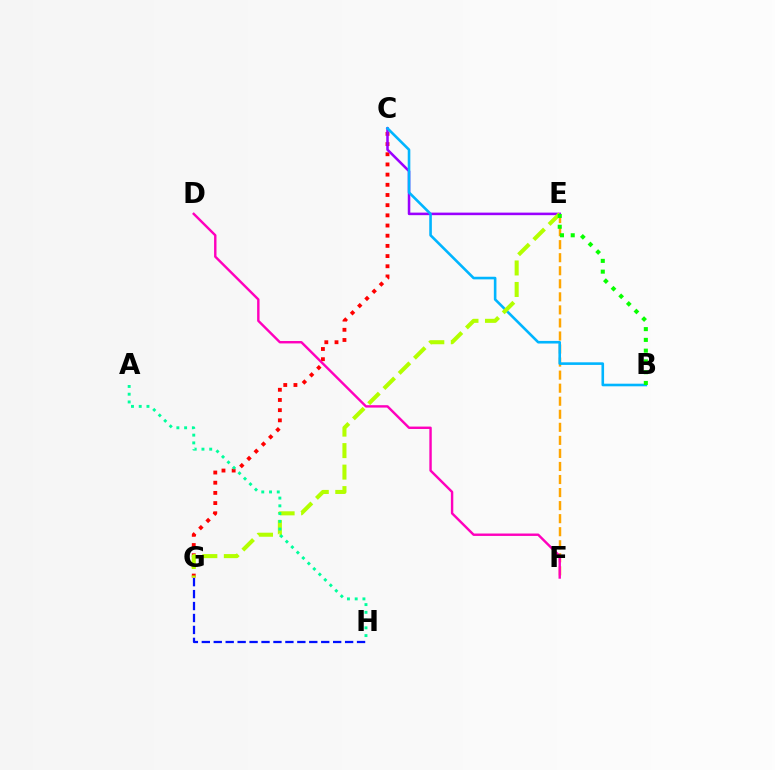{('C', 'G'): [{'color': '#ff0000', 'line_style': 'dotted', 'thickness': 2.77}], ('E', 'F'): [{'color': '#ffa500', 'line_style': 'dashed', 'thickness': 1.77}], ('C', 'E'): [{'color': '#9b00ff', 'line_style': 'solid', 'thickness': 1.83}], ('B', 'C'): [{'color': '#00b5ff', 'line_style': 'solid', 'thickness': 1.88}], ('E', 'G'): [{'color': '#b3ff00', 'line_style': 'dashed', 'thickness': 2.92}], ('A', 'H'): [{'color': '#00ff9d', 'line_style': 'dotted', 'thickness': 2.1}], ('B', 'E'): [{'color': '#08ff00', 'line_style': 'dotted', 'thickness': 2.93}], ('D', 'F'): [{'color': '#ff00bd', 'line_style': 'solid', 'thickness': 1.74}], ('G', 'H'): [{'color': '#0010ff', 'line_style': 'dashed', 'thickness': 1.62}]}